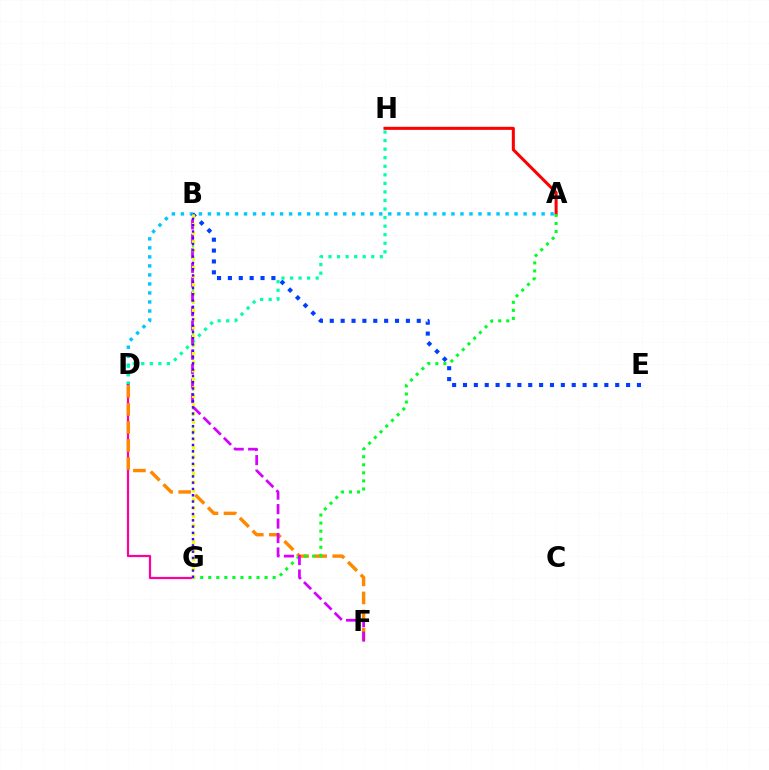{('B', 'E'): [{'color': '#003fff', 'line_style': 'dotted', 'thickness': 2.95}], ('A', 'D'): [{'color': '#00c7ff', 'line_style': 'dotted', 'thickness': 2.45}], ('D', 'H'): [{'color': '#00ffaf', 'line_style': 'dotted', 'thickness': 2.32}], ('B', 'G'): [{'color': '#66ff00', 'line_style': 'dotted', 'thickness': 1.69}, {'color': '#eeff00', 'line_style': 'dotted', 'thickness': 2.33}, {'color': '#4f00ff', 'line_style': 'dotted', 'thickness': 1.71}], ('D', 'G'): [{'color': '#ff00a0', 'line_style': 'solid', 'thickness': 1.6}], ('D', 'F'): [{'color': '#ff8800', 'line_style': 'dashed', 'thickness': 2.45}], ('A', 'H'): [{'color': '#ff0000', 'line_style': 'solid', 'thickness': 2.18}], ('A', 'G'): [{'color': '#00ff27', 'line_style': 'dotted', 'thickness': 2.19}], ('B', 'F'): [{'color': '#d600ff', 'line_style': 'dashed', 'thickness': 1.96}]}